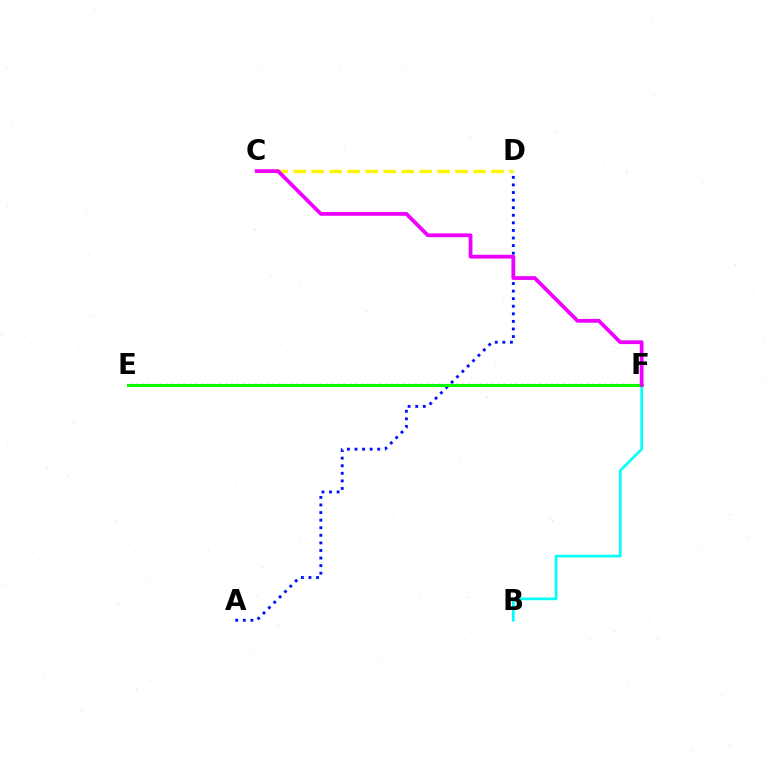{('A', 'D'): [{'color': '#0010ff', 'line_style': 'dotted', 'thickness': 2.06}], ('C', 'D'): [{'color': '#fcf500', 'line_style': 'dashed', 'thickness': 2.44}], ('E', 'F'): [{'color': '#ff0000', 'line_style': 'dotted', 'thickness': 1.61}, {'color': '#08ff00', 'line_style': 'solid', 'thickness': 2.18}], ('B', 'F'): [{'color': '#00fff6', 'line_style': 'solid', 'thickness': 1.9}], ('C', 'F'): [{'color': '#ee00ff', 'line_style': 'solid', 'thickness': 2.71}]}